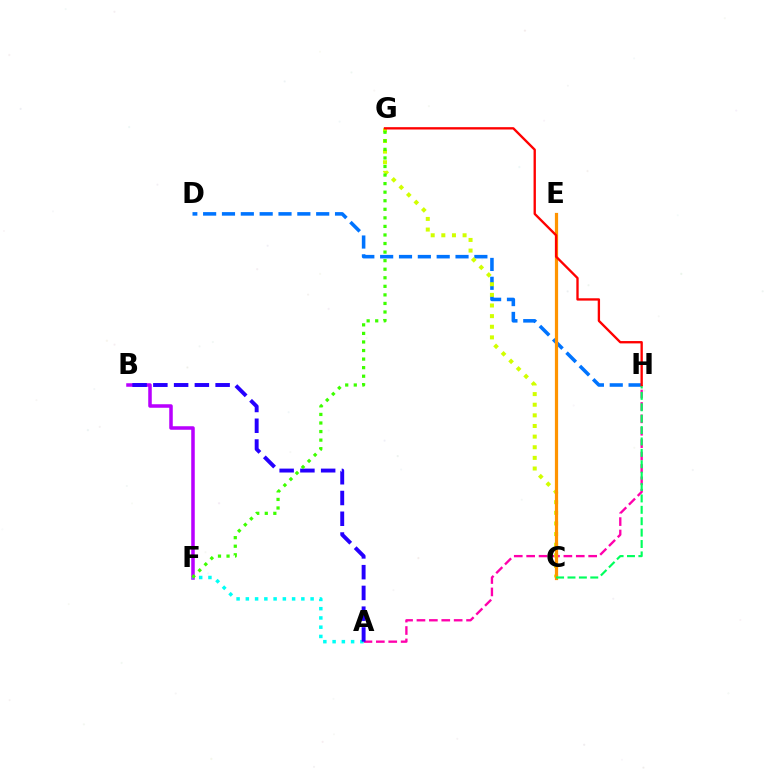{('A', 'H'): [{'color': '#ff00ac', 'line_style': 'dashed', 'thickness': 1.68}], ('D', 'H'): [{'color': '#0074ff', 'line_style': 'dashed', 'thickness': 2.56}], ('B', 'F'): [{'color': '#b900ff', 'line_style': 'solid', 'thickness': 2.54}], ('A', 'F'): [{'color': '#00fff6', 'line_style': 'dotted', 'thickness': 2.51}], ('C', 'G'): [{'color': '#d1ff00', 'line_style': 'dotted', 'thickness': 2.89}], ('A', 'B'): [{'color': '#2500ff', 'line_style': 'dashed', 'thickness': 2.82}], ('C', 'E'): [{'color': '#ff9400', 'line_style': 'solid', 'thickness': 2.32}], ('F', 'G'): [{'color': '#3dff00', 'line_style': 'dotted', 'thickness': 2.33}], ('C', 'H'): [{'color': '#00ff5c', 'line_style': 'dashed', 'thickness': 1.55}], ('G', 'H'): [{'color': '#ff0000', 'line_style': 'solid', 'thickness': 1.69}]}